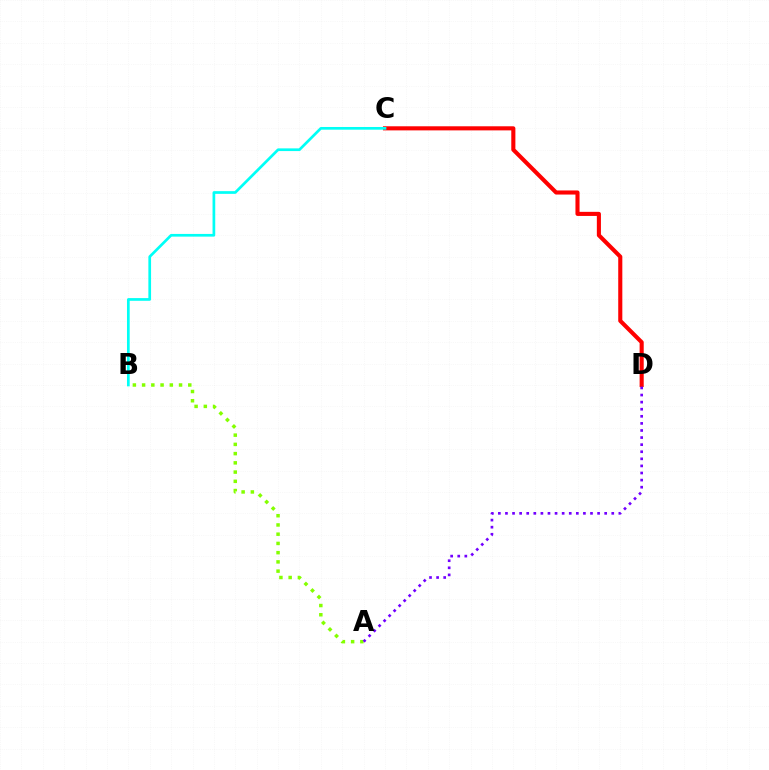{('C', 'D'): [{'color': '#ff0000', 'line_style': 'solid', 'thickness': 2.95}], ('A', 'B'): [{'color': '#84ff00', 'line_style': 'dotted', 'thickness': 2.51}], ('A', 'D'): [{'color': '#7200ff', 'line_style': 'dotted', 'thickness': 1.93}], ('B', 'C'): [{'color': '#00fff6', 'line_style': 'solid', 'thickness': 1.94}]}